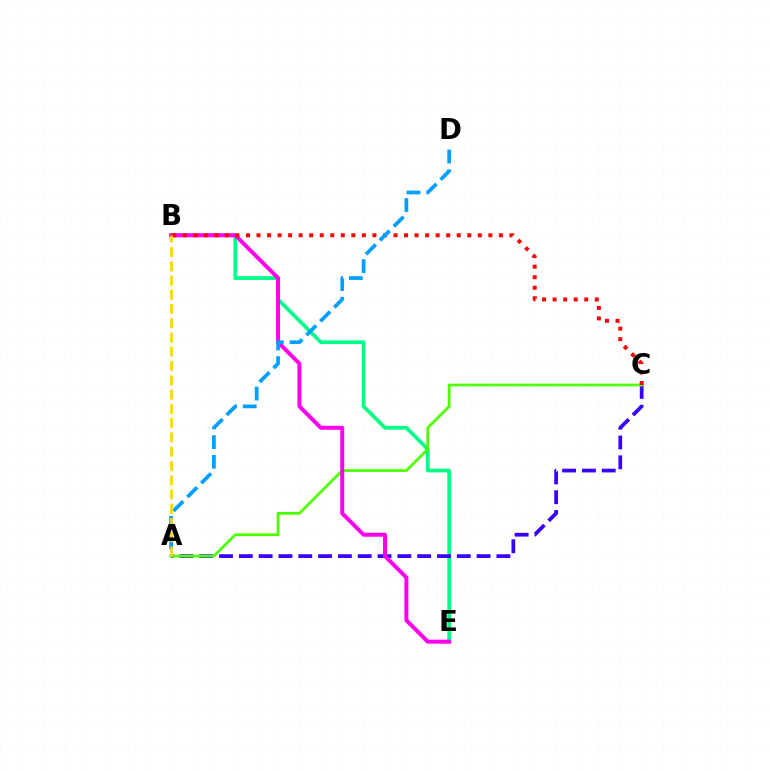{('B', 'E'): [{'color': '#00ff86', 'line_style': 'solid', 'thickness': 2.68}, {'color': '#ff00ed', 'line_style': 'solid', 'thickness': 2.87}], ('A', 'C'): [{'color': '#3700ff', 'line_style': 'dashed', 'thickness': 2.69}, {'color': '#4fff00', 'line_style': 'solid', 'thickness': 2.01}], ('B', 'C'): [{'color': '#ff0000', 'line_style': 'dotted', 'thickness': 2.86}], ('A', 'D'): [{'color': '#009eff', 'line_style': 'dashed', 'thickness': 2.67}], ('A', 'B'): [{'color': '#ffd500', 'line_style': 'dashed', 'thickness': 1.94}]}